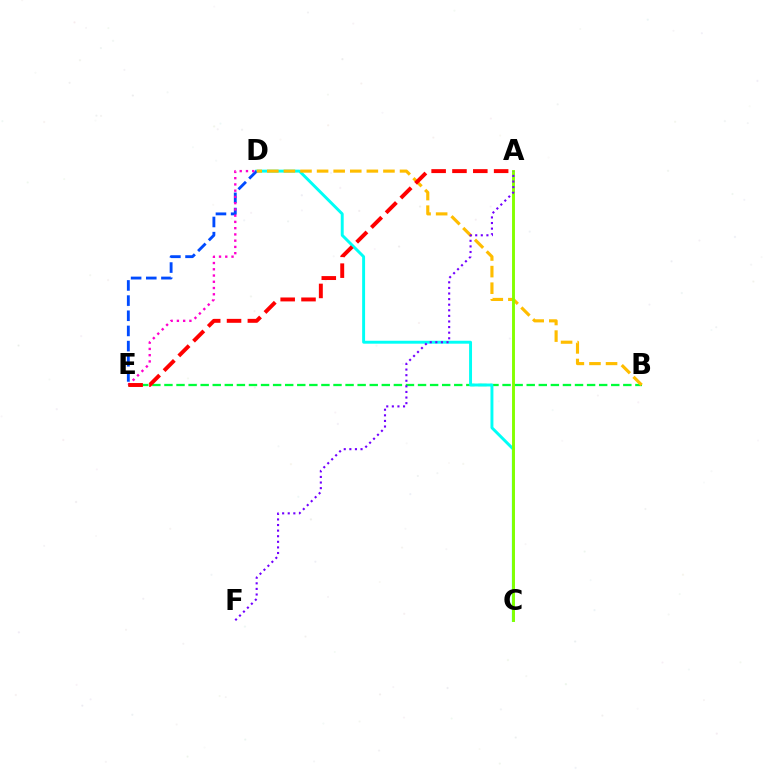{('B', 'E'): [{'color': '#00ff39', 'line_style': 'dashed', 'thickness': 1.64}], ('C', 'D'): [{'color': '#00fff6', 'line_style': 'solid', 'thickness': 2.11}], ('D', 'E'): [{'color': '#004bff', 'line_style': 'dashed', 'thickness': 2.06}, {'color': '#ff00cf', 'line_style': 'dotted', 'thickness': 1.7}], ('B', 'D'): [{'color': '#ffbd00', 'line_style': 'dashed', 'thickness': 2.25}], ('A', 'C'): [{'color': '#84ff00', 'line_style': 'solid', 'thickness': 2.1}], ('A', 'F'): [{'color': '#7200ff', 'line_style': 'dotted', 'thickness': 1.52}], ('A', 'E'): [{'color': '#ff0000', 'line_style': 'dashed', 'thickness': 2.83}]}